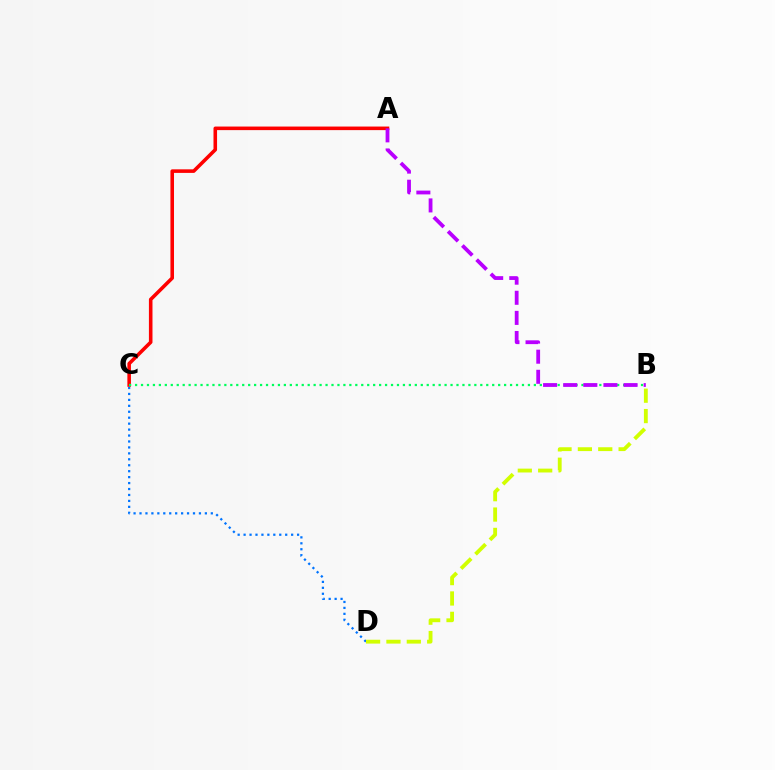{('C', 'D'): [{'color': '#0074ff', 'line_style': 'dotted', 'thickness': 1.61}], ('A', 'C'): [{'color': '#ff0000', 'line_style': 'solid', 'thickness': 2.57}], ('B', 'C'): [{'color': '#00ff5c', 'line_style': 'dotted', 'thickness': 1.62}], ('A', 'B'): [{'color': '#b900ff', 'line_style': 'dashed', 'thickness': 2.73}], ('B', 'D'): [{'color': '#d1ff00', 'line_style': 'dashed', 'thickness': 2.77}]}